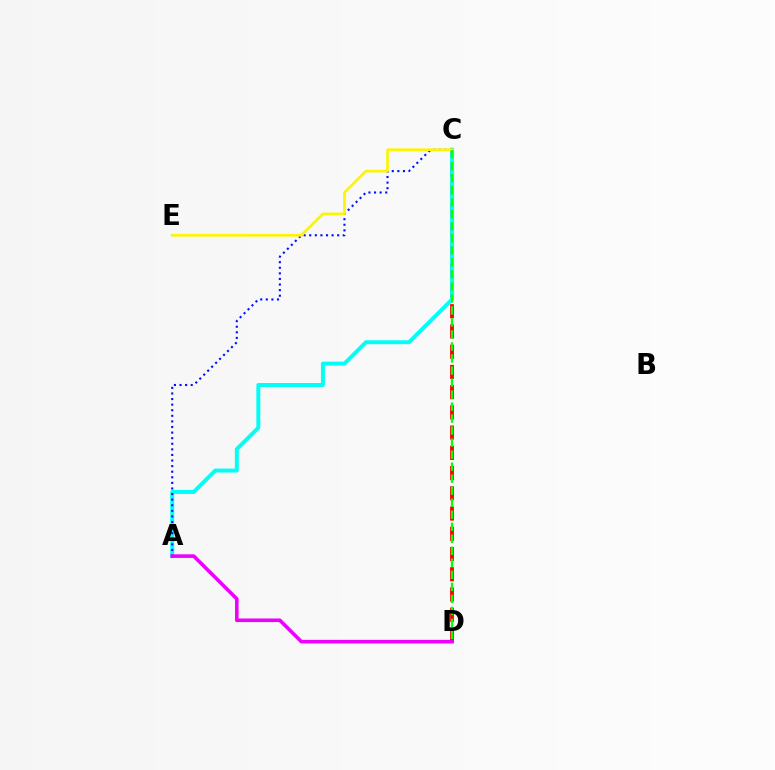{('C', 'D'): [{'color': '#ff0000', 'line_style': 'dashed', 'thickness': 2.75}, {'color': '#08ff00', 'line_style': 'dashed', 'thickness': 1.63}], ('A', 'C'): [{'color': '#00fff6', 'line_style': 'solid', 'thickness': 2.85}, {'color': '#0010ff', 'line_style': 'dotted', 'thickness': 1.52}], ('A', 'D'): [{'color': '#ee00ff', 'line_style': 'solid', 'thickness': 2.59}], ('C', 'E'): [{'color': '#fcf500', 'line_style': 'solid', 'thickness': 1.92}]}